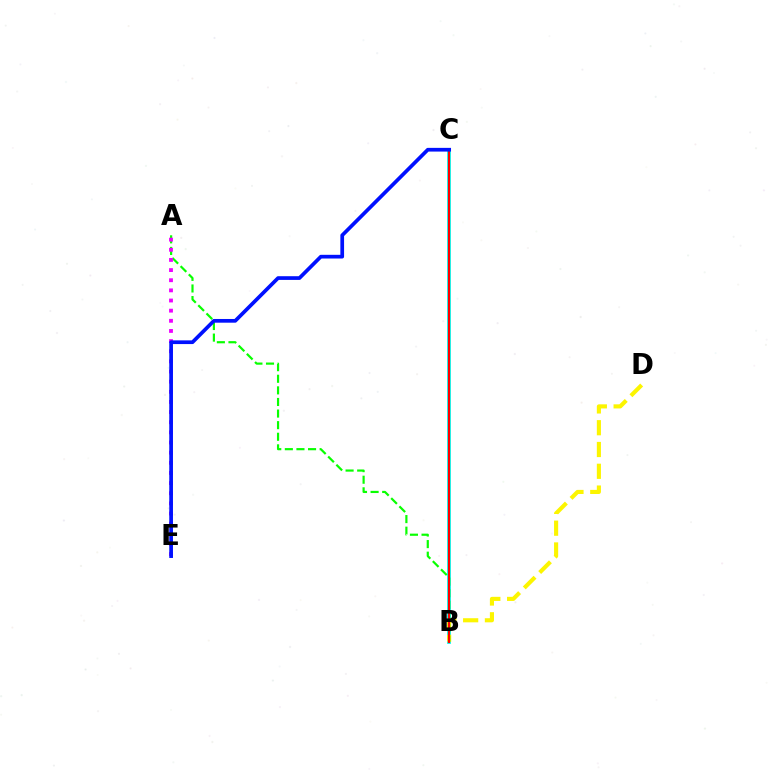{('B', 'C'): [{'color': '#00fff6', 'line_style': 'solid', 'thickness': 2.74}, {'color': '#ff0000', 'line_style': 'solid', 'thickness': 1.54}], ('B', 'D'): [{'color': '#fcf500', 'line_style': 'dashed', 'thickness': 2.96}], ('A', 'B'): [{'color': '#08ff00', 'line_style': 'dashed', 'thickness': 1.58}], ('A', 'E'): [{'color': '#ee00ff', 'line_style': 'dotted', 'thickness': 2.76}], ('C', 'E'): [{'color': '#0010ff', 'line_style': 'solid', 'thickness': 2.67}]}